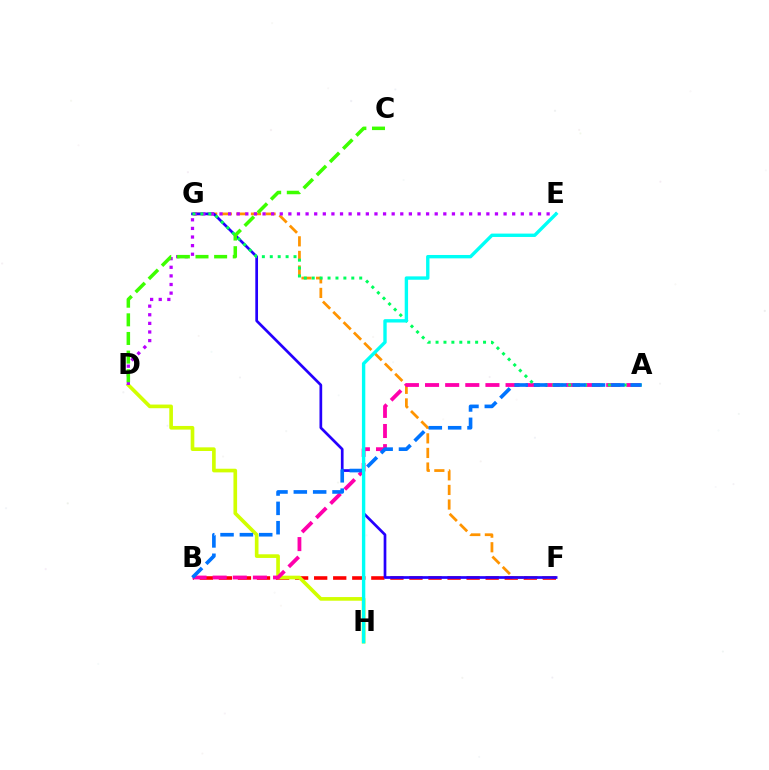{('B', 'F'): [{'color': '#ff0000', 'line_style': 'dashed', 'thickness': 2.59}], ('D', 'H'): [{'color': '#d1ff00', 'line_style': 'solid', 'thickness': 2.63}], ('F', 'G'): [{'color': '#ff9400', 'line_style': 'dashed', 'thickness': 1.98}, {'color': '#2500ff', 'line_style': 'solid', 'thickness': 1.95}], ('D', 'E'): [{'color': '#b900ff', 'line_style': 'dotted', 'thickness': 2.34}], ('A', 'B'): [{'color': '#ff00ac', 'line_style': 'dashed', 'thickness': 2.73}, {'color': '#0074ff', 'line_style': 'dashed', 'thickness': 2.63}], ('A', 'G'): [{'color': '#00ff5c', 'line_style': 'dotted', 'thickness': 2.15}], ('C', 'D'): [{'color': '#3dff00', 'line_style': 'dashed', 'thickness': 2.53}], ('E', 'H'): [{'color': '#00fff6', 'line_style': 'solid', 'thickness': 2.43}]}